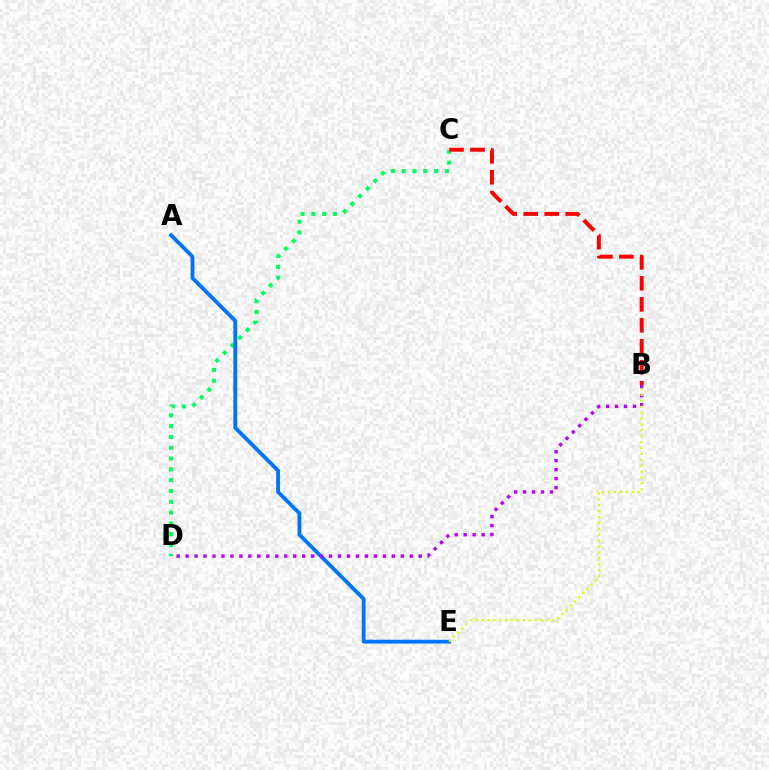{('C', 'D'): [{'color': '#00ff5c', 'line_style': 'dotted', 'thickness': 2.94}], ('A', 'E'): [{'color': '#0074ff', 'line_style': 'solid', 'thickness': 2.77}], ('B', 'D'): [{'color': '#b900ff', 'line_style': 'dotted', 'thickness': 2.44}], ('B', 'C'): [{'color': '#ff0000', 'line_style': 'dashed', 'thickness': 2.85}], ('B', 'E'): [{'color': '#d1ff00', 'line_style': 'dotted', 'thickness': 1.6}]}